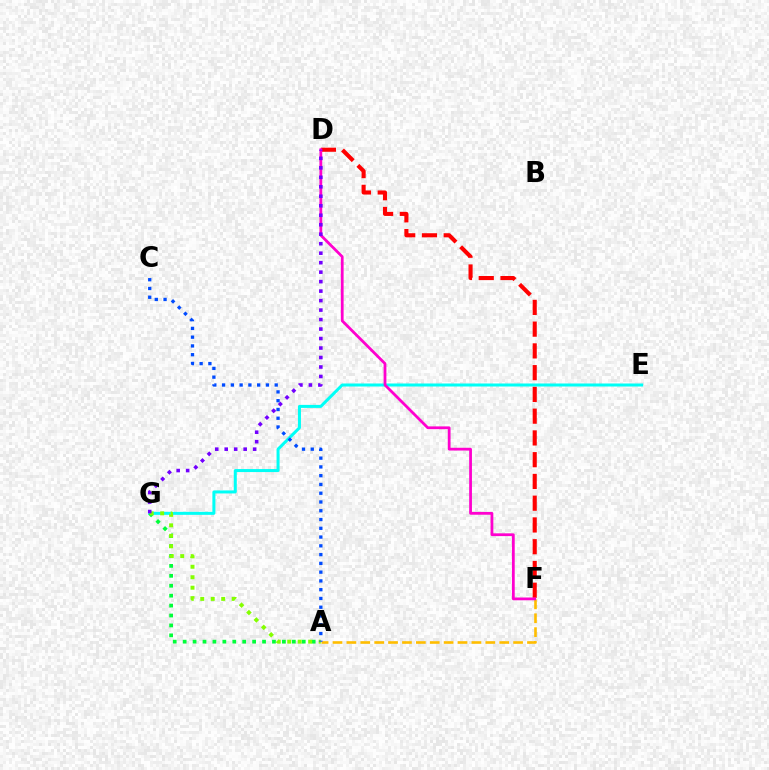{('E', 'G'): [{'color': '#00fff6', 'line_style': 'solid', 'thickness': 2.17}], ('A', 'F'): [{'color': '#ffbd00', 'line_style': 'dashed', 'thickness': 1.89}], ('D', 'F'): [{'color': '#ff0000', 'line_style': 'dashed', 'thickness': 2.96}, {'color': '#ff00cf', 'line_style': 'solid', 'thickness': 2.0}], ('A', 'G'): [{'color': '#00ff39', 'line_style': 'dotted', 'thickness': 2.7}, {'color': '#84ff00', 'line_style': 'dotted', 'thickness': 2.84}], ('D', 'G'): [{'color': '#7200ff', 'line_style': 'dotted', 'thickness': 2.58}], ('A', 'C'): [{'color': '#004bff', 'line_style': 'dotted', 'thickness': 2.38}]}